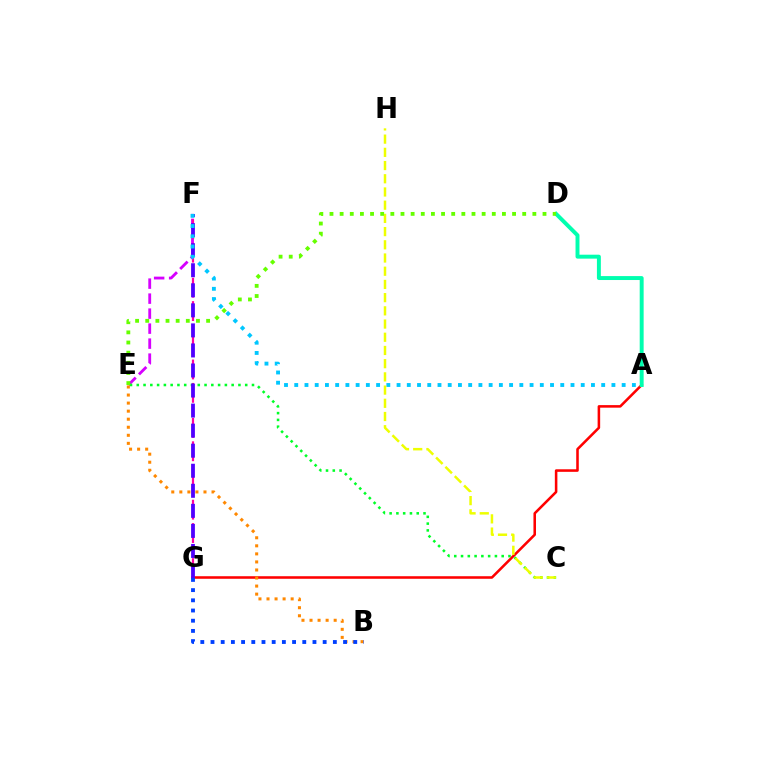{('A', 'G'): [{'color': '#ff0000', 'line_style': 'solid', 'thickness': 1.84}], ('E', 'F'): [{'color': '#d600ff', 'line_style': 'dashed', 'thickness': 2.04}], ('F', 'G'): [{'color': '#ff00a0', 'line_style': 'dashed', 'thickness': 1.59}, {'color': '#4f00ff', 'line_style': 'dashed', 'thickness': 2.72}], ('C', 'E'): [{'color': '#00ff27', 'line_style': 'dotted', 'thickness': 1.84}], ('A', 'D'): [{'color': '#00ffaf', 'line_style': 'solid', 'thickness': 2.84}], ('B', 'E'): [{'color': '#ff8800', 'line_style': 'dotted', 'thickness': 2.19}], ('B', 'G'): [{'color': '#003fff', 'line_style': 'dotted', 'thickness': 2.77}], ('A', 'F'): [{'color': '#00c7ff', 'line_style': 'dotted', 'thickness': 2.78}], ('C', 'H'): [{'color': '#eeff00', 'line_style': 'dashed', 'thickness': 1.79}], ('D', 'E'): [{'color': '#66ff00', 'line_style': 'dotted', 'thickness': 2.76}]}